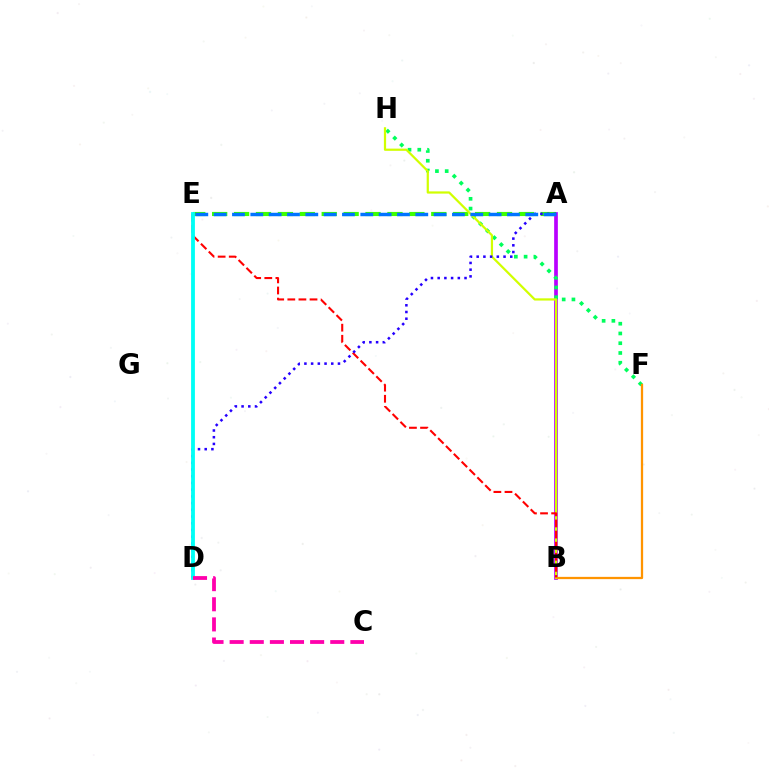{('A', 'B'): [{'color': '#b900ff', 'line_style': 'solid', 'thickness': 2.66}], ('F', 'H'): [{'color': '#00ff5c', 'line_style': 'dotted', 'thickness': 2.65}], ('A', 'E'): [{'color': '#3dff00', 'line_style': 'dashed', 'thickness': 2.98}, {'color': '#0074ff', 'line_style': 'dashed', 'thickness': 2.49}], ('B', 'F'): [{'color': '#ff9400', 'line_style': 'solid', 'thickness': 1.63}], ('B', 'H'): [{'color': '#d1ff00', 'line_style': 'solid', 'thickness': 1.6}], ('B', 'E'): [{'color': '#ff0000', 'line_style': 'dashed', 'thickness': 1.51}], ('A', 'D'): [{'color': '#2500ff', 'line_style': 'dotted', 'thickness': 1.82}], ('D', 'E'): [{'color': '#00fff6', 'line_style': 'solid', 'thickness': 2.75}], ('C', 'D'): [{'color': '#ff00ac', 'line_style': 'dashed', 'thickness': 2.73}]}